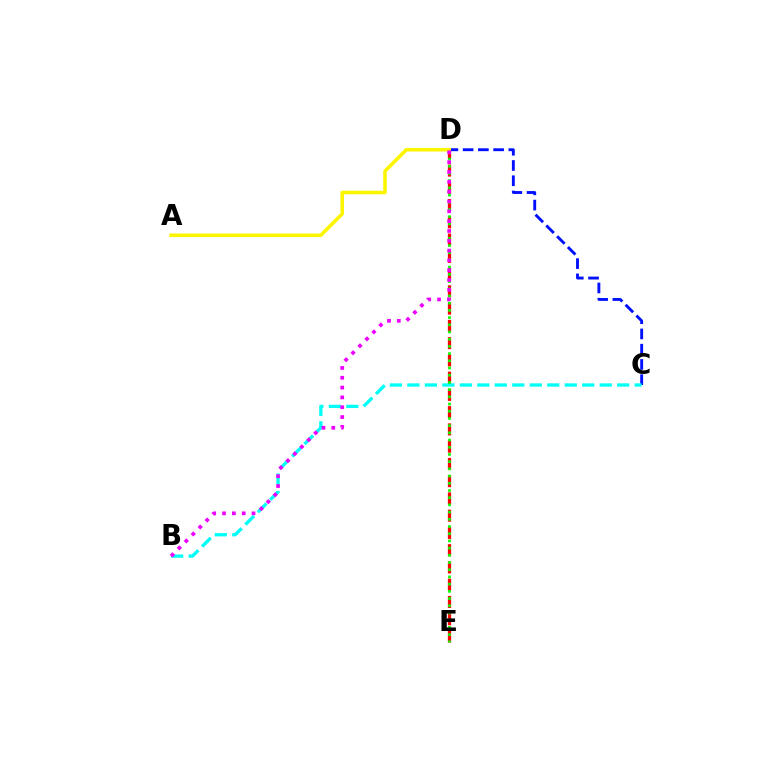{('D', 'E'): [{'color': '#ff0000', 'line_style': 'dashed', 'thickness': 2.34}, {'color': '#08ff00', 'line_style': 'dotted', 'thickness': 1.96}], ('C', 'D'): [{'color': '#0010ff', 'line_style': 'dashed', 'thickness': 2.07}], ('B', 'C'): [{'color': '#00fff6', 'line_style': 'dashed', 'thickness': 2.37}], ('A', 'D'): [{'color': '#fcf500', 'line_style': 'solid', 'thickness': 2.56}], ('B', 'D'): [{'color': '#ee00ff', 'line_style': 'dotted', 'thickness': 2.67}]}